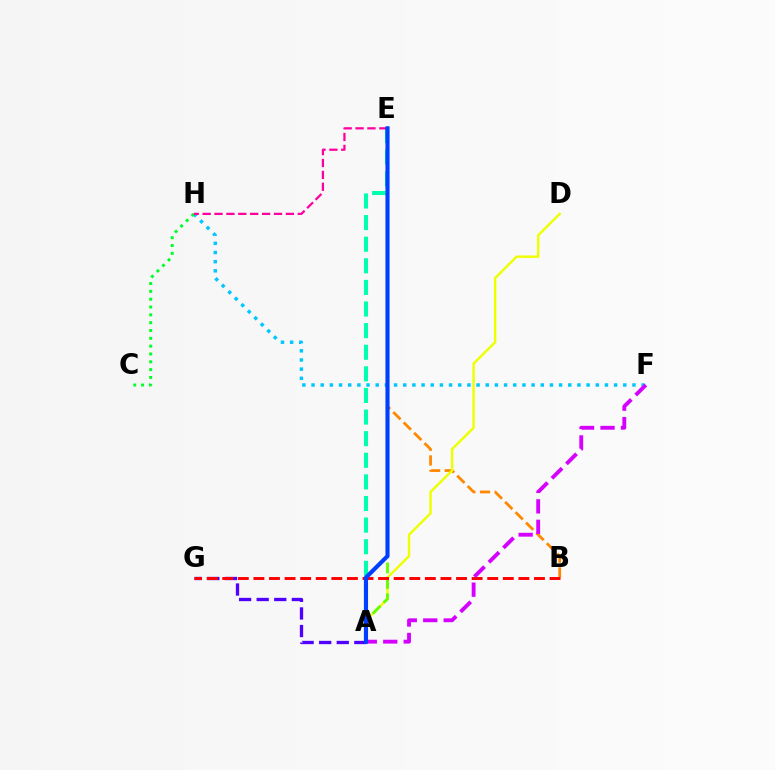{('A', 'G'): [{'color': '#4f00ff', 'line_style': 'dashed', 'thickness': 2.39}], ('B', 'E'): [{'color': '#ff8800', 'line_style': 'dashed', 'thickness': 1.99}], ('A', 'E'): [{'color': '#00ffaf', 'line_style': 'dashed', 'thickness': 2.94}, {'color': '#66ff00', 'line_style': 'dashed', 'thickness': 2.1}, {'color': '#003fff', 'line_style': 'solid', 'thickness': 2.97}], ('A', 'D'): [{'color': '#eeff00', 'line_style': 'solid', 'thickness': 1.76}], ('B', 'G'): [{'color': '#ff0000', 'line_style': 'dashed', 'thickness': 2.12}], ('F', 'H'): [{'color': '#00c7ff', 'line_style': 'dotted', 'thickness': 2.49}], ('C', 'H'): [{'color': '#00ff27', 'line_style': 'dotted', 'thickness': 2.13}], ('E', 'H'): [{'color': '#ff00a0', 'line_style': 'dashed', 'thickness': 1.62}], ('A', 'F'): [{'color': '#d600ff', 'line_style': 'dashed', 'thickness': 2.78}]}